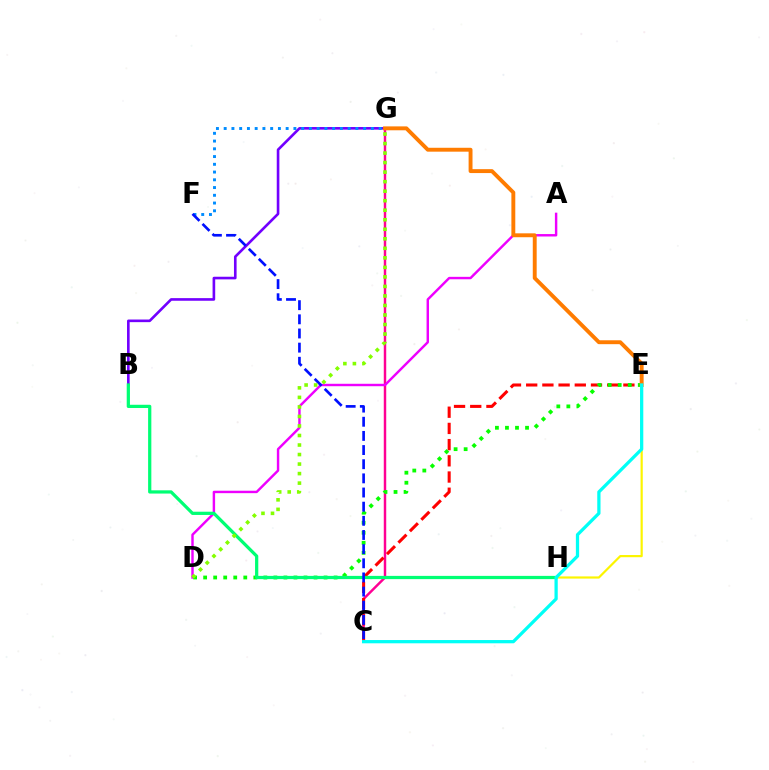{('C', 'G'): [{'color': '#ff0094', 'line_style': 'solid', 'thickness': 1.77}], ('B', 'G'): [{'color': '#7200ff', 'line_style': 'solid', 'thickness': 1.89}], ('C', 'E'): [{'color': '#ff0000', 'line_style': 'dashed', 'thickness': 2.2}, {'color': '#00fff6', 'line_style': 'solid', 'thickness': 2.34}], ('A', 'D'): [{'color': '#ee00ff', 'line_style': 'solid', 'thickness': 1.75}], ('F', 'G'): [{'color': '#008cff', 'line_style': 'dotted', 'thickness': 2.11}], ('D', 'E'): [{'color': '#08ff00', 'line_style': 'dotted', 'thickness': 2.73}], ('B', 'H'): [{'color': '#00ff74', 'line_style': 'solid', 'thickness': 2.33}], ('C', 'F'): [{'color': '#0010ff', 'line_style': 'dashed', 'thickness': 1.92}], ('D', 'G'): [{'color': '#84ff00', 'line_style': 'dotted', 'thickness': 2.59}], ('E', 'G'): [{'color': '#ff7c00', 'line_style': 'solid', 'thickness': 2.81}], ('E', 'H'): [{'color': '#fcf500', 'line_style': 'solid', 'thickness': 1.58}]}